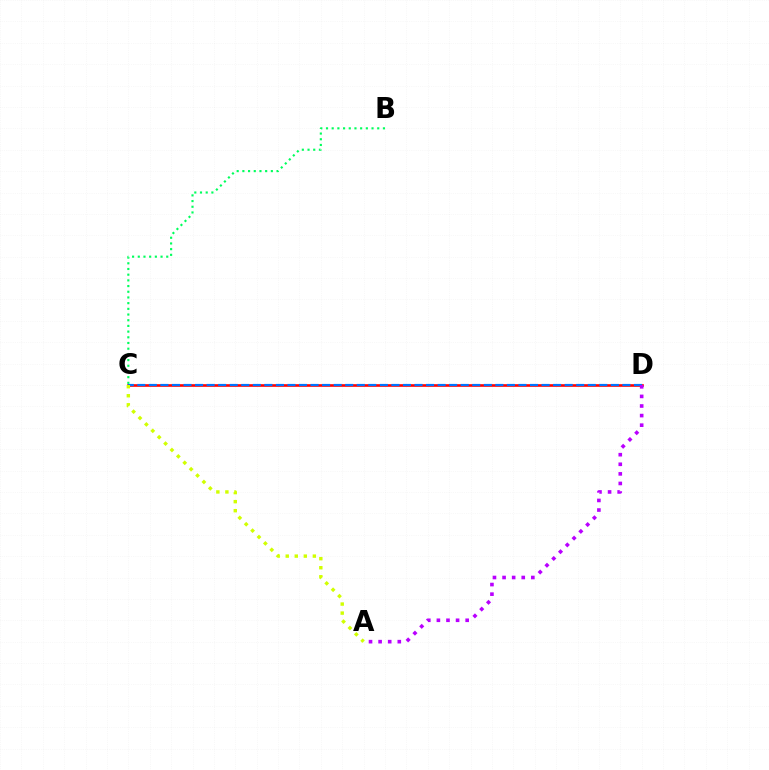{('B', 'C'): [{'color': '#00ff5c', 'line_style': 'dotted', 'thickness': 1.55}], ('C', 'D'): [{'color': '#ff0000', 'line_style': 'solid', 'thickness': 1.89}, {'color': '#0074ff', 'line_style': 'dashed', 'thickness': 1.57}], ('A', 'D'): [{'color': '#b900ff', 'line_style': 'dotted', 'thickness': 2.61}], ('A', 'C'): [{'color': '#d1ff00', 'line_style': 'dotted', 'thickness': 2.46}]}